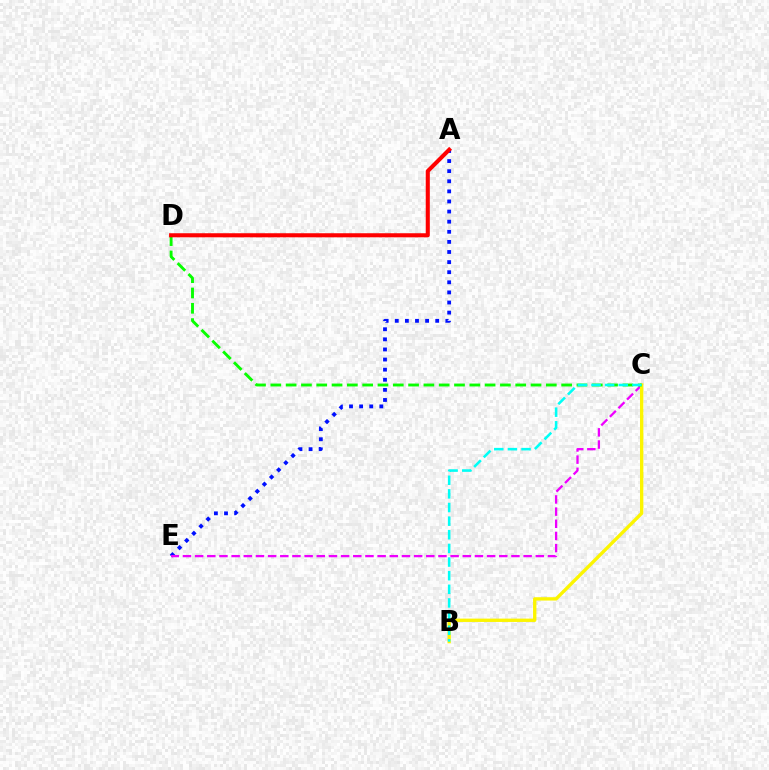{('A', 'E'): [{'color': '#0010ff', 'line_style': 'dotted', 'thickness': 2.74}], ('C', 'E'): [{'color': '#ee00ff', 'line_style': 'dashed', 'thickness': 1.65}], ('B', 'C'): [{'color': '#fcf500', 'line_style': 'solid', 'thickness': 2.41}, {'color': '#00fff6', 'line_style': 'dashed', 'thickness': 1.85}], ('C', 'D'): [{'color': '#08ff00', 'line_style': 'dashed', 'thickness': 2.08}], ('A', 'D'): [{'color': '#ff0000', 'line_style': 'solid', 'thickness': 2.93}]}